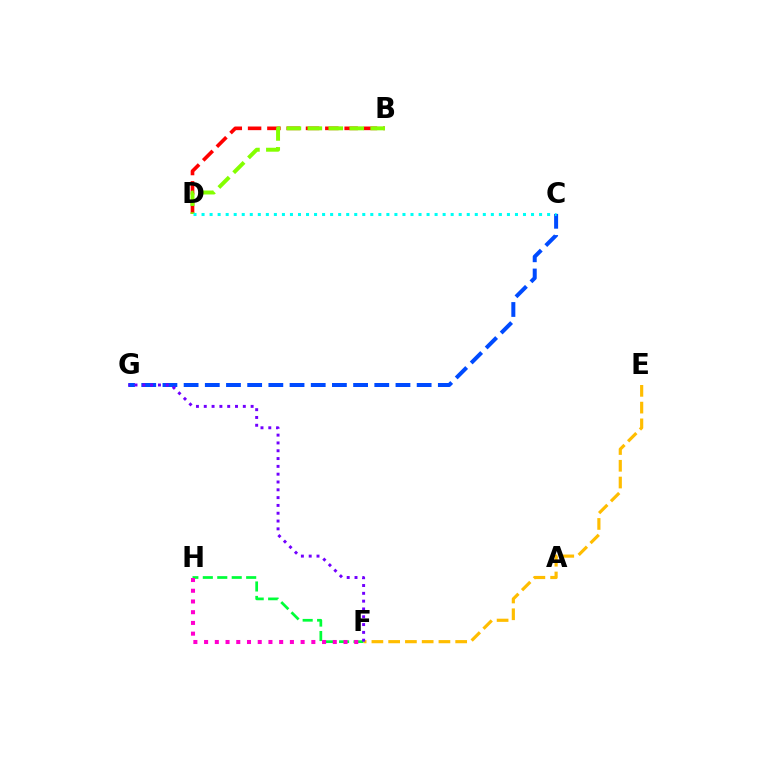{('F', 'H'): [{'color': '#00ff39', 'line_style': 'dashed', 'thickness': 1.96}, {'color': '#ff00cf', 'line_style': 'dotted', 'thickness': 2.91}], ('E', 'F'): [{'color': '#ffbd00', 'line_style': 'dashed', 'thickness': 2.28}], ('C', 'G'): [{'color': '#004bff', 'line_style': 'dashed', 'thickness': 2.88}], ('B', 'D'): [{'color': '#ff0000', 'line_style': 'dashed', 'thickness': 2.62}, {'color': '#84ff00', 'line_style': 'dashed', 'thickness': 2.85}], ('F', 'G'): [{'color': '#7200ff', 'line_style': 'dotted', 'thickness': 2.12}], ('C', 'D'): [{'color': '#00fff6', 'line_style': 'dotted', 'thickness': 2.18}]}